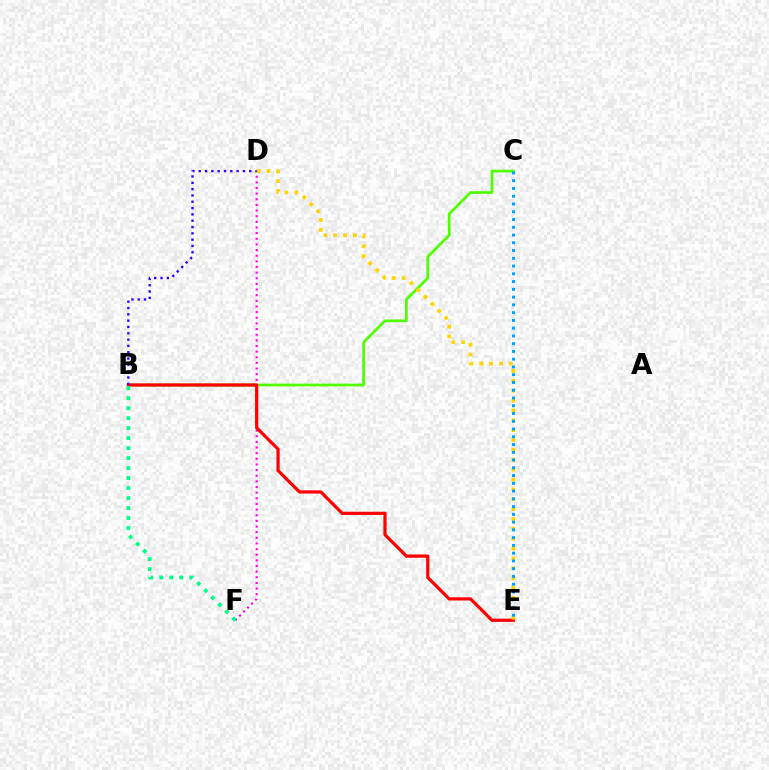{('D', 'F'): [{'color': '#ff00ed', 'line_style': 'dotted', 'thickness': 1.53}], ('B', 'C'): [{'color': '#4fff00', 'line_style': 'solid', 'thickness': 1.97}], ('B', 'E'): [{'color': '#ff0000', 'line_style': 'solid', 'thickness': 2.31}], ('D', 'E'): [{'color': '#ffd500', 'line_style': 'dotted', 'thickness': 2.68}], ('B', 'D'): [{'color': '#3700ff', 'line_style': 'dotted', 'thickness': 1.72}], ('B', 'F'): [{'color': '#00ff86', 'line_style': 'dotted', 'thickness': 2.71}], ('C', 'E'): [{'color': '#009eff', 'line_style': 'dotted', 'thickness': 2.11}]}